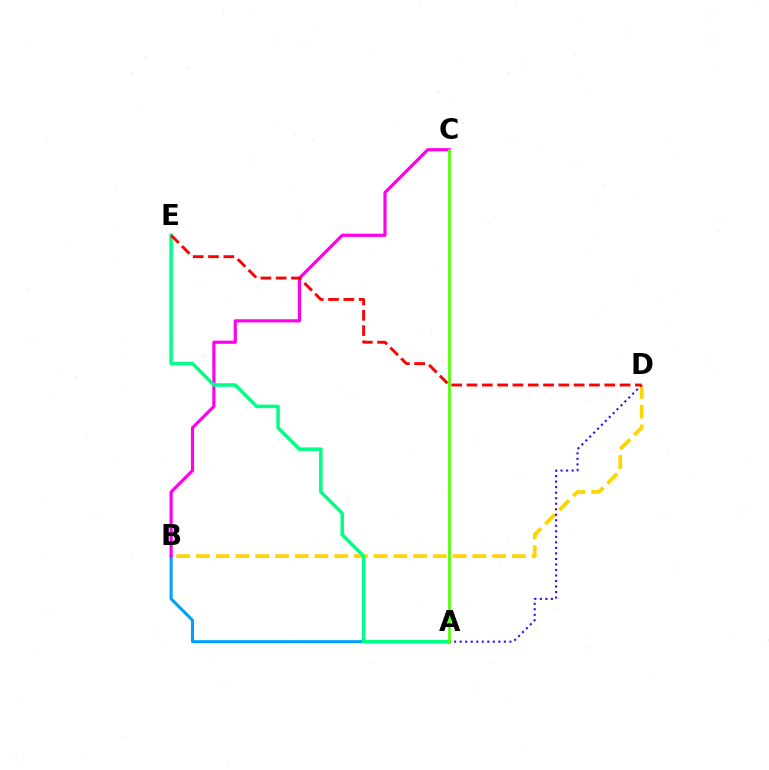{('A', 'B'): [{'color': '#009eff', 'line_style': 'solid', 'thickness': 2.18}], ('B', 'D'): [{'color': '#ffd500', 'line_style': 'dashed', 'thickness': 2.68}], ('B', 'C'): [{'color': '#ff00ed', 'line_style': 'solid', 'thickness': 2.28}], ('A', 'E'): [{'color': '#00ff86', 'line_style': 'solid', 'thickness': 2.53}], ('A', 'D'): [{'color': '#3700ff', 'line_style': 'dotted', 'thickness': 1.5}], ('A', 'C'): [{'color': '#4fff00', 'line_style': 'solid', 'thickness': 1.92}], ('D', 'E'): [{'color': '#ff0000', 'line_style': 'dashed', 'thickness': 2.08}]}